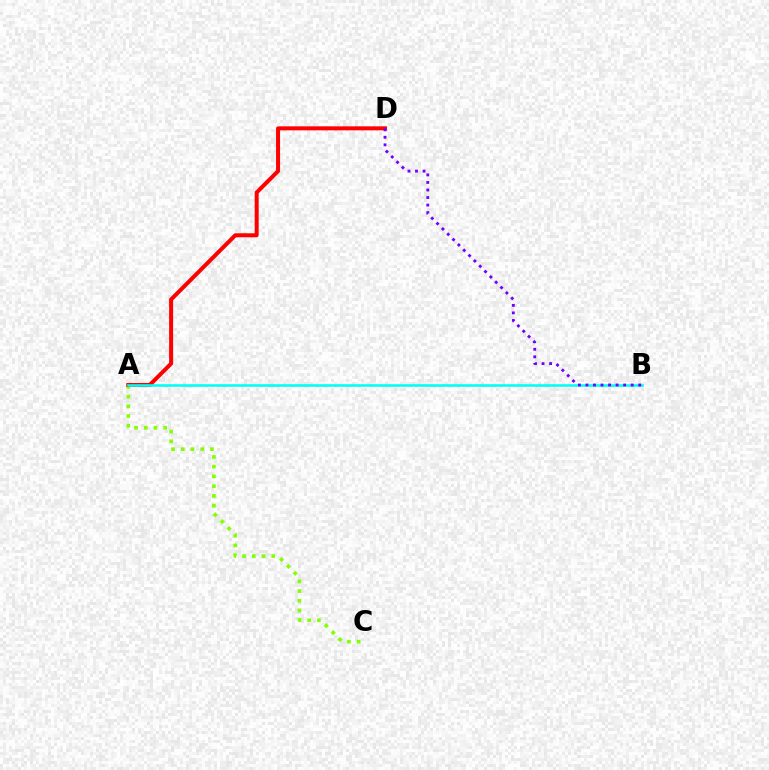{('A', 'C'): [{'color': '#84ff00', 'line_style': 'dotted', 'thickness': 2.64}], ('A', 'D'): [{'color': '#ff0000', 'line_style': 'solid', 'thickness': 2.89}], ('A', 'B'): [{'color': '#00fff6', 'line_style': 'solid', 'thickness': 1.86}], ('B', 'D'): [{'color': '#7200ff', 'line_style': 'dotted', 'thickness': 2.05}]}